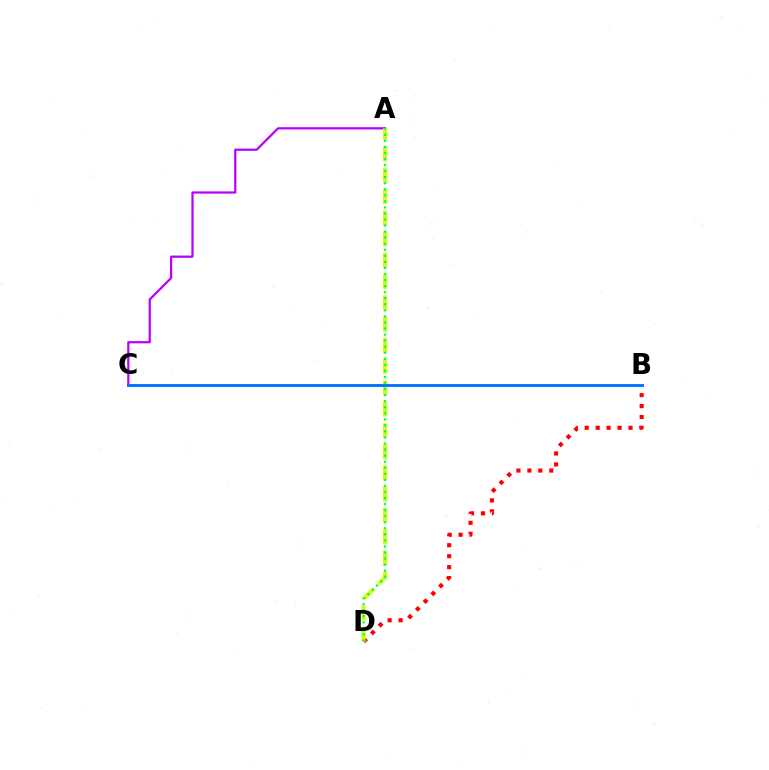{('A', 'C'): [{'color': '#b900ff', 'line_style': 'solid', 'thickness': 1.62}], ('B', 'D'): [{'color': '#ff0000', 'line_style': 'dotted', 'thickness': 2.98}], ('A', 'D'): [{'color': '#d1ff00', 'line_style': 'dashed', 'thickness': 2.89}, {'color': '#00ff5c', 'line_style': 'dotted', 'thickness': 1.64}], ('B', 'C'): [{'color': '#0074ff', 'line_style': 'solid', 'thickness': 2.08}]}